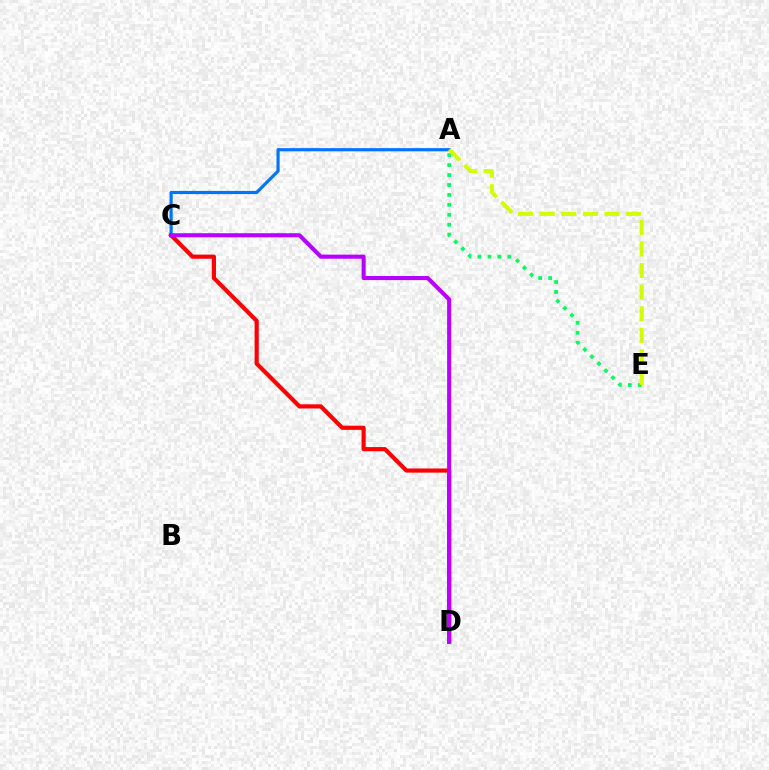{('C', 'D'): [{'color': '#ff0000', 'line_style': 'solid', 'thickness': 3.0}, {'color': '#b900ff', 'line_style': 'solid', 'thickness': 2.95}], ('A', 'E'): [{'color': '#00ff5c', 'line_style': 'dotted', 'thickness': 2.7}, {'color': '#d1ff00', 'line_style': 'dashed', 'thickness': 2.93}], ('A', 'C'): [{'color': '#0074ff', 'line_style': 'solid', 'thickness': 2.28}]}